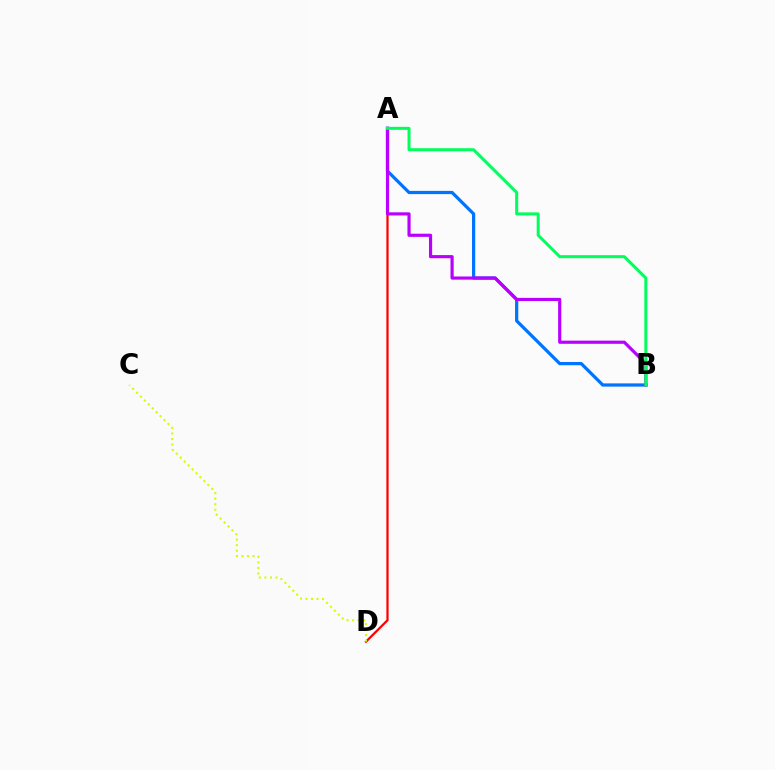{('A', 'D'): [{'color': '#ff0000', 'line_style': 'solid', 'thickness': 1.62}], ('A', 'B'): [{'color': '#0074ff', 'line_style': 'solid', 'thickness': 2.32}, {'color': '#b900ff', 'line_style': 'solid', 'thickness': 2.28}, {'color': '#00ff5c', 'line_style': 'solid', 'thickness': 2.17}], ('C', 'D'): [{'color': '#d1ff00', 'line_style': 'dotted', 'thickness': 1.51}]}